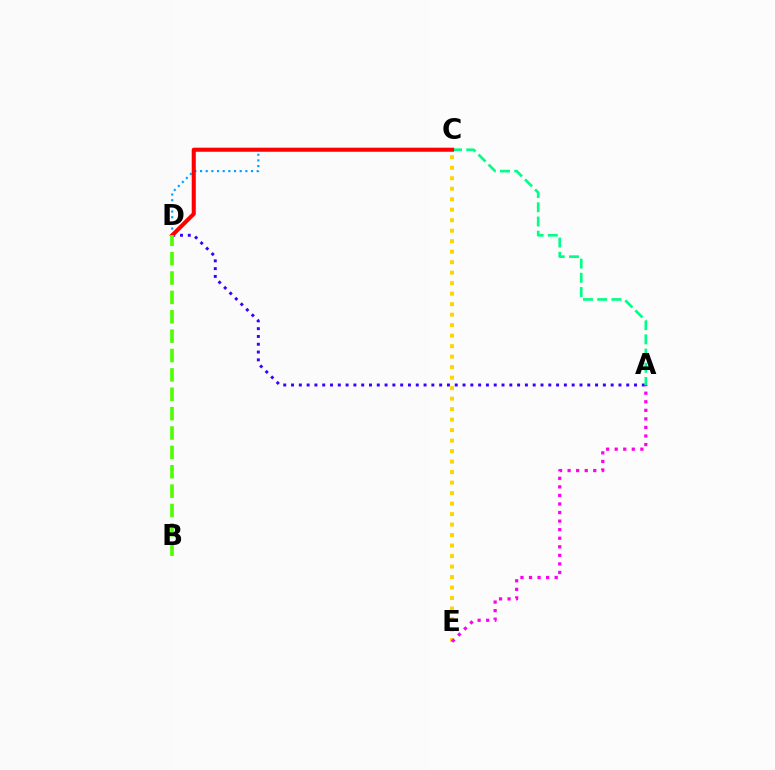{('C', 'E'): [{'color': '#ffd500', 'line_style': 'dotted', 'thickness': 2.85}], ('A', 'D'): [{'color': '#3700ff', 'line_style': 'dotted', 'thickness': 2.12}], ('C', 'D'): [{'color': '#009eff', 'line_style': 'dotted', 'thickness': 1.54}, {'color': '#ff0000', 'line_style': 'solid', 'thickness': 2.93}], ('A', 'C'): [{'color': '#00ff86', 'line_style': 'dashed', 'thickness': 1.93}], ('B', 'D'): [{'color': '#4fff00', 'line_style': 'dashed', 'thickness': 2.63}], ('A', 'E'): [{'color': '#ff00ed', 'line_style': 'dotted', 'thickness': 2.33}]}